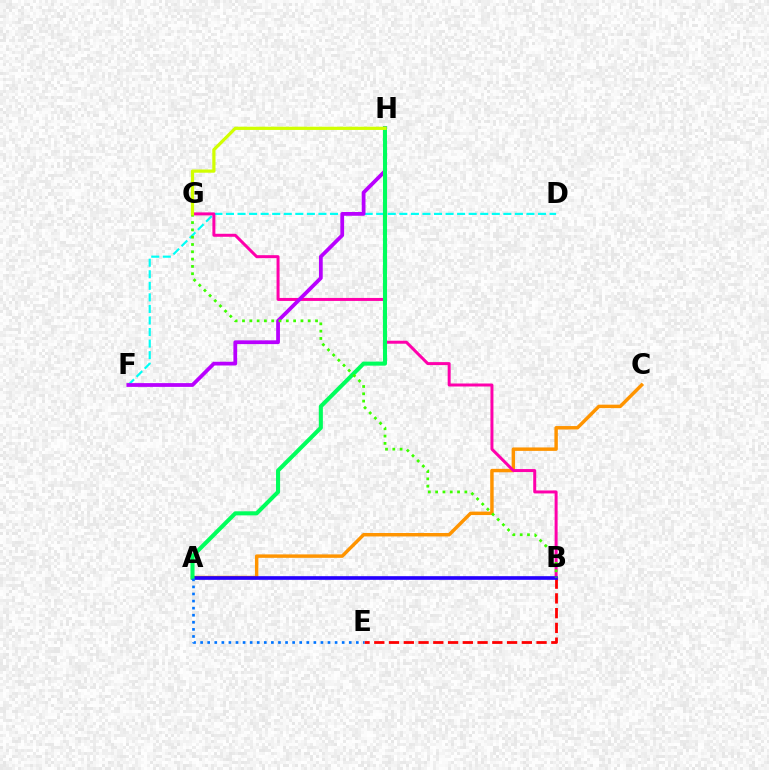{('B', 'E'): [{'color': '#ff0000', 'line_style': 'dashed', 'thickness': 2.0}], ('D', 'F'): [{'color': '#00fff6', 'line_style': 'dashed', 'thickness': 1.57}], ('A', 'C'): [{'color': '#ff9400', 'line_style': 'solid', 'thickness': 2.48}], ('B', 'G'): [{'color': '#ff00ac', 'line_style': 'solid', 'thickness': 2.15}, {'color': '#3dff00', 'line_style': 'dotted', 'thickness': 1.98}], ('A', 'B'): [{'color': '#2500ff', 'line_style': 'solid', 'thickness': 2.63}], ('F', 'H'): [{'color': '#b900ff', 'line_style': 'solid', 'thickness': 2.71}], ('A', 'H'): [{'color': '#00ff5c', 'line_style': 'solid', 'thickness': 2.93}], ('A', 'E'): [{'color': '#0074ff', 'line_style': 'dotted', 'thickness': 1.92}], ('G', 'H'): [{'color': '#d1ff00', 'line_style': 'solid', 'thickness': 2.31}]}